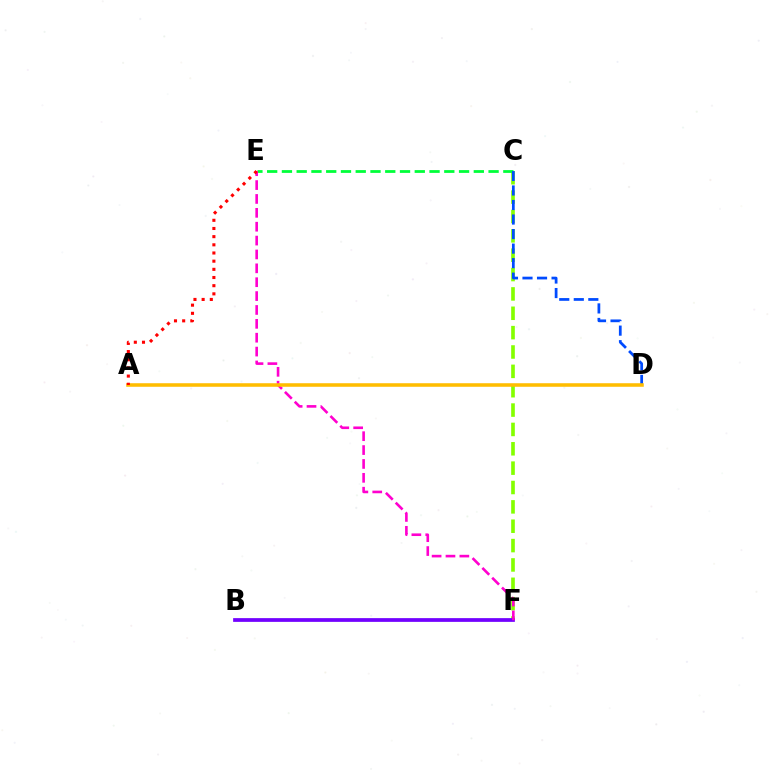{('B', 'F'): [{'color': '#00fff6', 'line_style': 'dashed', 'thickness': 1.52}, {'color': '#7200ff', 'line_style': 'solid', 'thickness': 2.69}], ('C', 'F'): [{'color': '#84ff00', 'line_style': 'dashed', 'thickness': 2.63}], ('C', 'E'): [{'color': '#00ff39', 'line_style': 'dashed', 'thickness': 2.01}], ('C', 'D'): [{'color': '#004bff', 'line_style': 'dashed', 'thickness': 1.97}], ('E', 'F'): [{'color': '#ff00cf', 'line_style': 'dashed', 'thickness': 1.88}], ('A', 'D'): [{'color': '#ffbd00', 'line_style': 'solid', 'thickness': 2.55}], ('A', 'E'): [{'color': '#ff0000', 'line_style': 'dotted', 'thickness': 2.22}]}